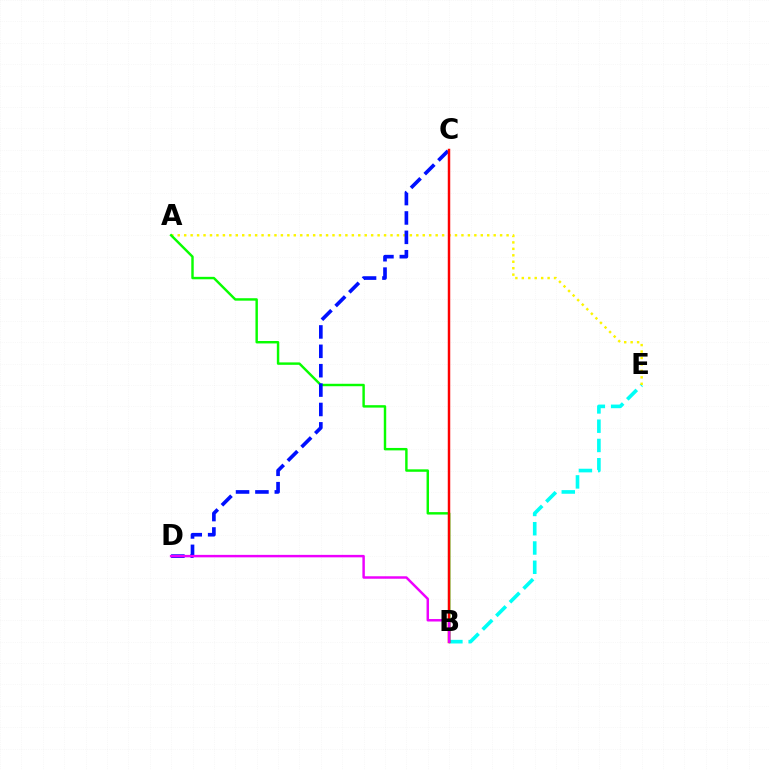{('B', 'E'): [{'color': '#00fff6', 'line_style': 'dashed', 'thickness': 2.62}], ('A', 'E'): [{'color': '#fcf500', 'line_style': 'dotted', 'thickness': 1.75}], ('A', 'B'): [{'color': '#08ff00', 'line_style': 'solid', 'thickness': 1.75}], ('C', 'D'): [{'color': '#0010ff', 'line_style': 'dashed', 'thickness': 2.63}], ('B', 'C'): [{'color': '#ff0000', 'line_style': 'solid', 'thickness': 1.78}], ('B', 'D'): [{'color': '#ee00ff', 'line_style': 'solid', 'thickness': 1.78}]}